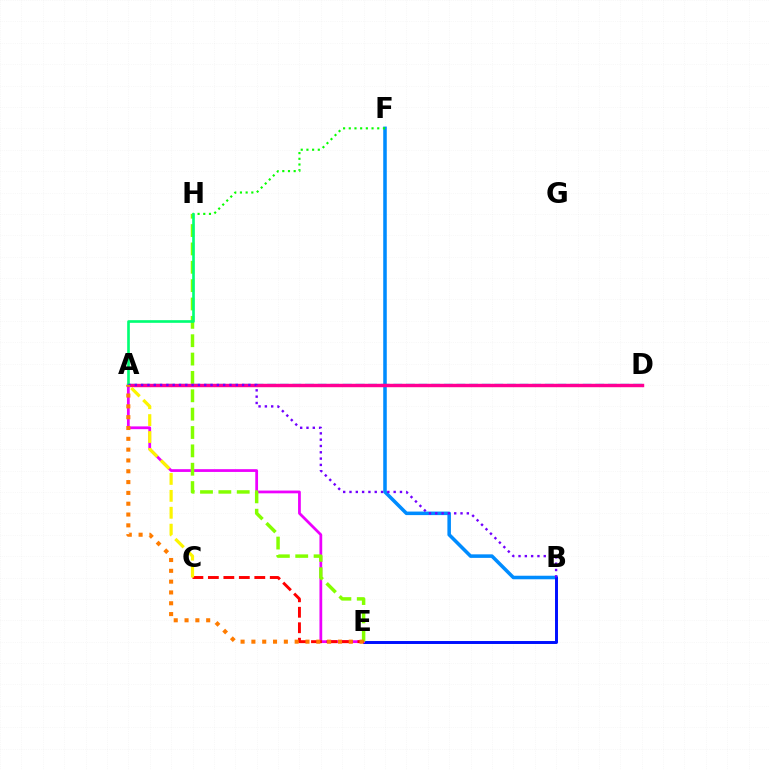{('A', 'D'): [{'color': '#00fff6', 'line_style': 'dashed', 'thickness': 1.71}, {'color': '#ff0094', 'line_style': 'solid', 'thickness': 2.47}], ('B', 'F'): [{'color': '#008cff', 'line_style': 'solid', 'thickness': 2.55}], ('F', 'H'): [{'color': '#08ff00', 'line_style': 'dotted', 'thickness': 1.55}], ('B', 'E'): [{'color': '#0010ff', 'line_style': 'solid', 'thickness': 2.12}], ('A', 'E'): [{'color': '#ee00ff', 'line_style': 'solid', 'thickness': 1.99}, {'color': '#ff7c00', 'line_style': 'dotted', 'thickness': 2.94}], ('E', 'H'): [{'color': '#84ff00', 'line_style': 'dashed', 'thickness': 2.49}], ('C', 'E'): [{'color': '#ff0000', 'line_style': 'dashed', 'thickness': 2.1}], ('A', 'C'): [{'color': '#fcf500', 'line_style': 'dashed', 'thickness': 2.3}], ('A', 'H'): [{'color': '#00ff74', 'line_style': 'solid', 'thickness': 1.91}], ('A', 'B'): [{'color': '#7200ff', 'line_style': 'dotted', 'thickness': 1.71}]}